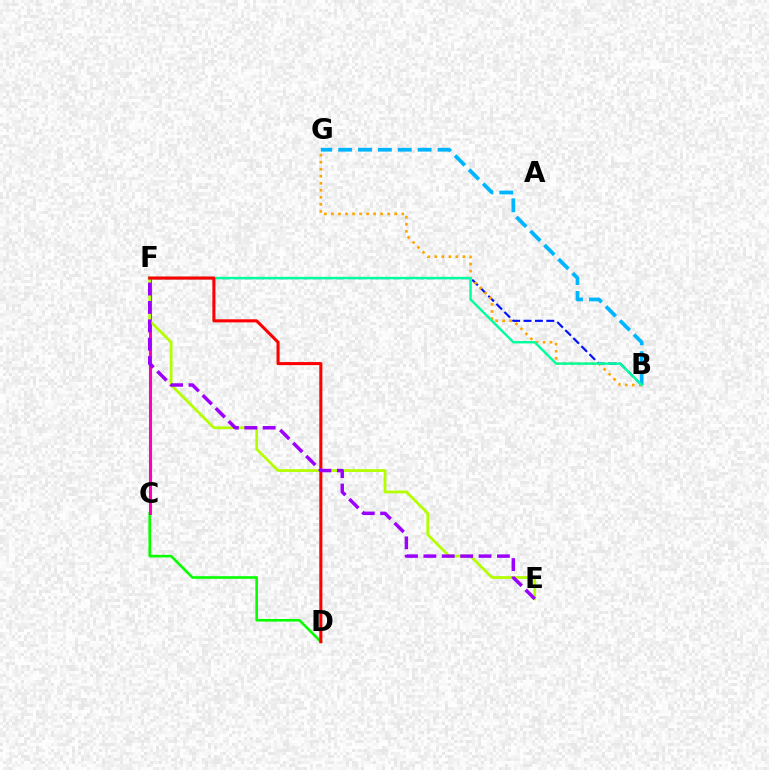{('B', 'F'): [{'color': '#0010ff', 'line_style': 'dashed', 'thickness': 1.55}, {'color': '#00ff9d', 'line_style': 'solid', 'thickness': 1.74}], ('C', 'D'): [{'color': '#08ff00', 'line_style': 'solid', 'thickness': 1.88}], ('B', 'G'): [{'color': '#ffa500', 'line_style': 'dotted', 'thickness': 1.91}, {'color': '#00b5ff', 'line_style': 'dashed', 'thickness': 2.7}], ('C', 'F'): [{'color': '#ff00bd', 'line_style': 'solid', 'thickness': 2.2}], ('E', 'F'): [{'color': '#b3ff00', 'line_style': 'solid', 'thickness': 1.99}, {'color': '#9b00ff', 'line_style': 'dashed', 'thickness': 2.5}], ('D', 'F'): [{'color': '#ff0000', 'line_style': 'solid', 'thickness': 2.21}]}